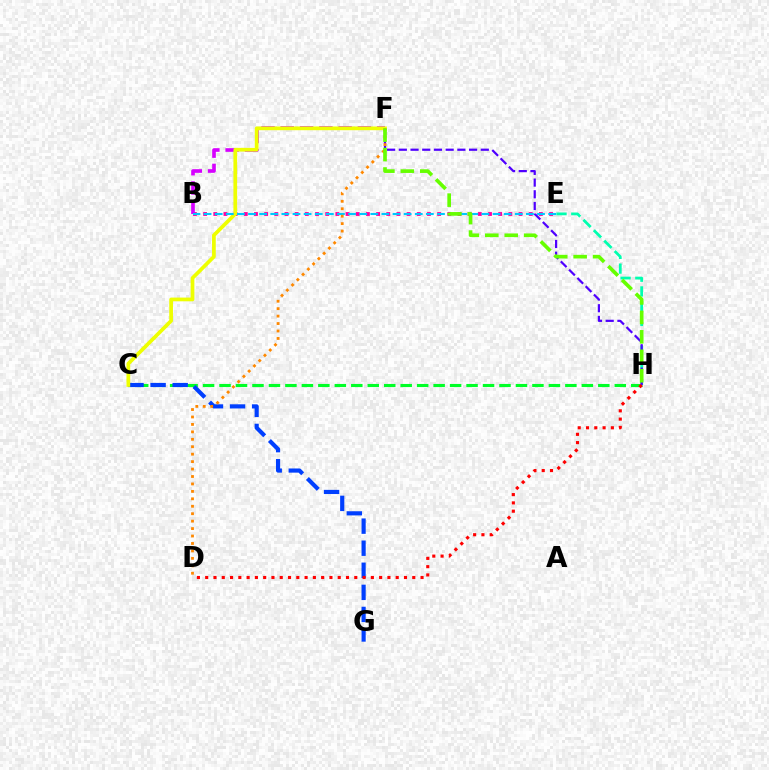{('C', 'H'): [{'color': '#00ff27', 'line_style': 'dashed', 'thickness': 2.24}], ('B', 'E'): [{'color': '#ff00a0', 'line_style': 'dotted', 'thickness': 2.76}, {'color': '#00c7ff', 'line_style': 'dashed', 'thickness': 1.51}], ('B', 'F'): [{'color': '#d600ff', 'line_style': 'dashed', 'thickness': 2.62}], ('C', 'G'): [{'color': '#003fff', 'line_style': 'dashed', 'thickness': 3.0}], ('E', 'H'): [{'color': '#00ffaf', 'line_style': 'dashed', 'thickness': 2.0}], ('F', 'H'): [{'color': '#4f00ff', 'line_style': 'dashed', 'thickness': 1.59}, {'color': '#66ff00', 'line_style': 'dashed', 'thickness': 2.64}], ('C', 'F'): [{'color': '#eeff00', 'line_style': 'solid', 'thickness': 2.68}], ('D', 'F'): [{'color': '#ff8800', 'line_style': 'dotted', 'thickness': 2.02}], ('D', 'H'): [{'color': '#ff0000', 'line_style': 'dotted', 'thickness': 2.25}]}